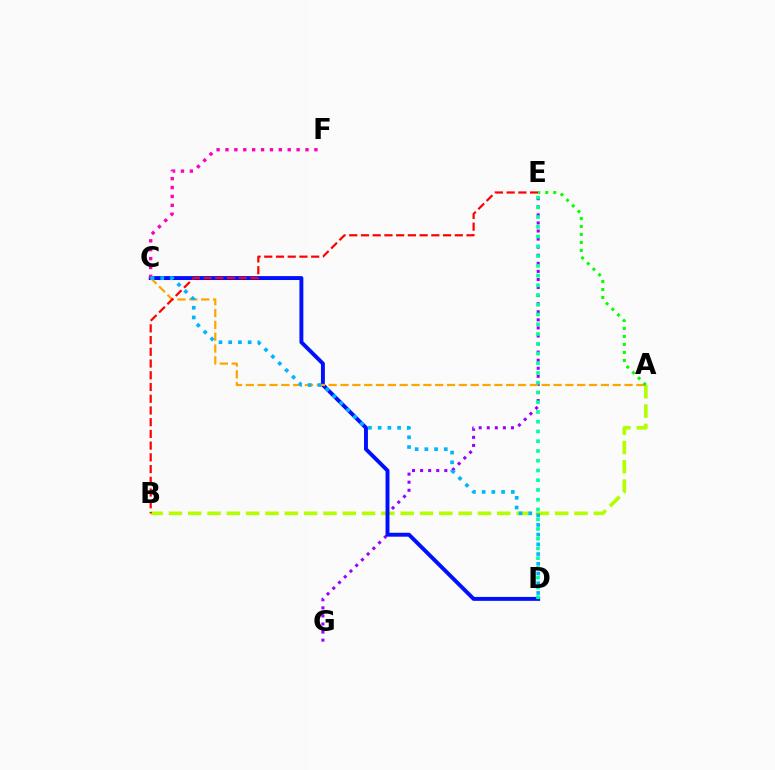{('A', 'B'): [{'color': '#b3ff00', 'line_style': 'dashed', 'thickness': 2.62}], ('E', 'G'): [{'color': '#9b00ff', 'line_style': 'dotted', 'thickness': 2.19}], ('C', 'D'): [{'color': '#0010ff', 'line_style': 'solid', 'thickness': 2.82}, {'color': '#00b5ff', 'line_style': 'dotted', 'thickness': 2.64}], ('A', 'C'): [{'color': '#ffa500', 'line_style': 'dashed', 'thickness': 1.61}], ('C', 'F'): [{'color': '#ff00bd', 'line_style': 'dotted', 'thickness': 2.42}], ('B', 'E'): [{'color': '#ff0000', 'line_style': 'dashed', 'thickness': 1.59}], ('D', 'E'): [{'color': '#00ff9d', 'line_style': 'dotted', 'thickness': 2.65}], ('A', 'E'): [{'color': '#08ff00', 'line_style': 'dotted', 'thickness': 2.17}]}